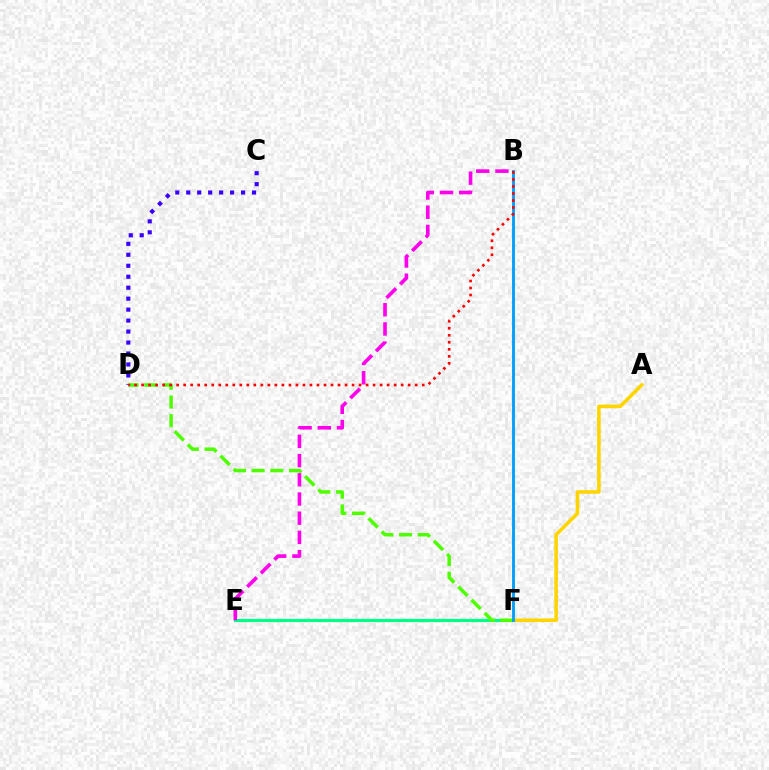{('E', 'F'): [{'color': '#00ff86', 'line_style': 'solid', 'thickness': 2.26}], ('B', 'E'): [{'color': '#ff00ed', 'line_style': 'dashed', 'thickness': 2.61}], ('A', 'F'): [{'color': '#ffd500', 'line_style': 'solid', 'thickness': 2.57}], ('D', 'F'): [{'color': '#4fff00', 'line_style': 'dashed', 'thickness': 2.53}], ('B', 'F'): [{'color': '#009eff', 'line_style': 'solid', 'thickness': 2.05}], ('C', 'D'): [{'color': '#3700ff', 'line_style': 'dotted', 'thickness': 2.98}], ('B', 'D'): [{'color': '#ff0000', 'line_style': 'dotted', 'thickness': 1.91}]}